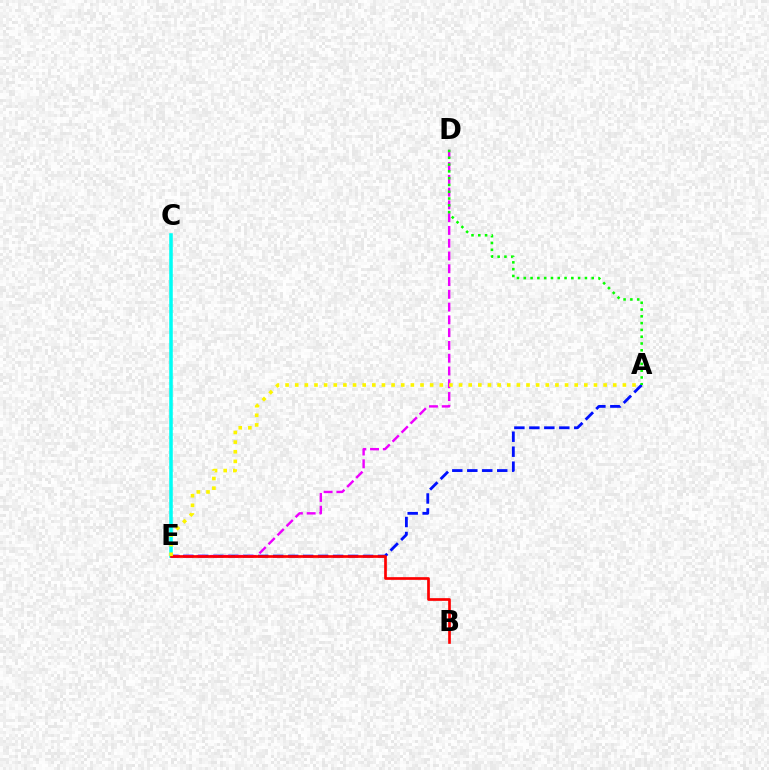{('C', 'E'): [{'color': '#00fff6', 'line_style': 'solid', 'thickness': 2.55}], ('A', 'E'): [{'color': '#0010ff', 'line_style': 'dashed', 'thickness': 2.03}, {'color': '#fcf500', 'line_style': 'dotted', 'thickness': 2.62}], ('D', 'E'): [{'color': '#ee00ff', 'line_style': 'dashed', 'thickness': 1.74}], ('B', 'E'): [{'color': '#ff0000', 'line_style': 'solid', 'thickness': 1.94}], ('A', 'D'): [{'color': '#08ff00', 'line_style': 'dotted', 'thickness': 1.85}]}